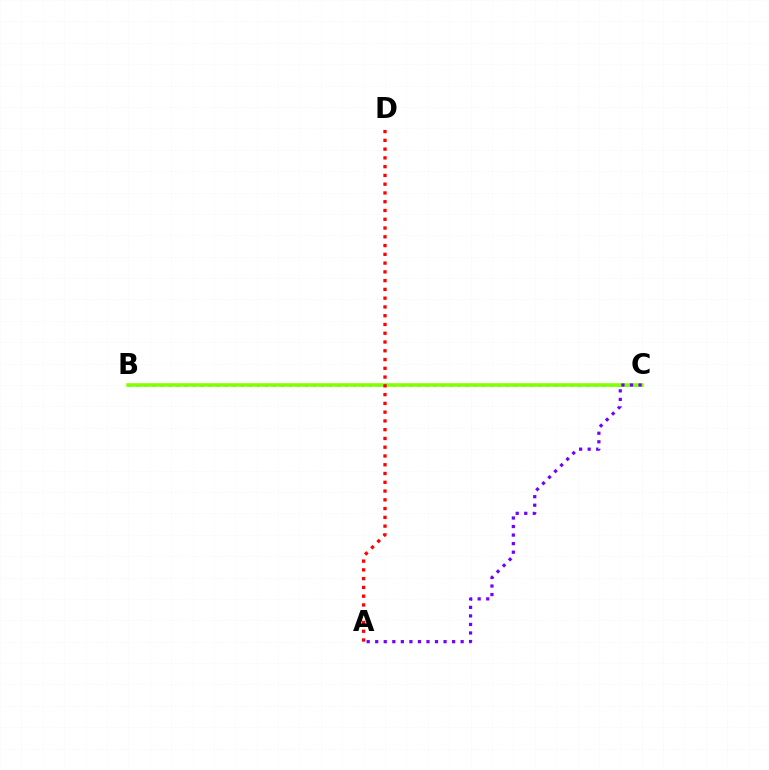{('B', 'C'): [{'color': '#00fff6', 'line_style': 'dotted', 'thickness': 2.18}, {'color': '#84ff00', 'line_style': 'solid', 'thickness': 2.57}], ('A', 'C'): [{'color': '#7200ff', 'line_style': 'dotted', 'thickness': 2.32}], ('A', 'D'): [{'color': '#ff0000', 'line_style': 'dotted', 'thickness': 2.38}]}